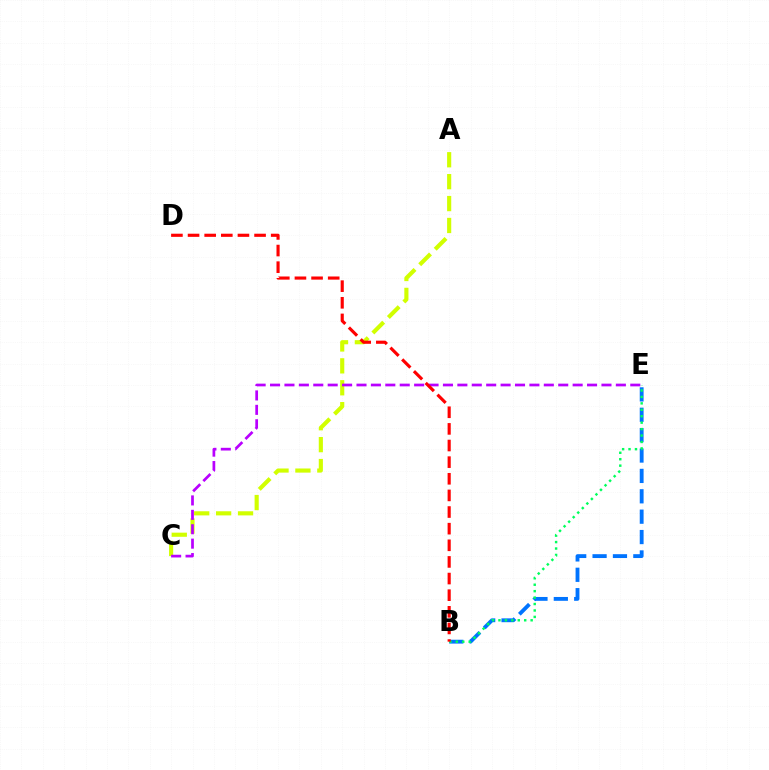{('B', 'E'): [{'color': '#0074ff', 'line_style': 'dashed', 'thickness': 2.77}, {'color': '#00ff5c', 'line_style': 'dotted', 'thickness': 1.75}], ('A', 'C'): [{'color': '#d1ff00', 'line_style': 'dashed', 'thickness': 2.98}], ('C', 'E'): [{'color': '#b900ff', 'line_style': 'dashed', 'thickness': 1.96}], ('B', 'D'): [{'color': '#ff0000', 'line_style': 'dashed', 'thickness': 2.26}]}